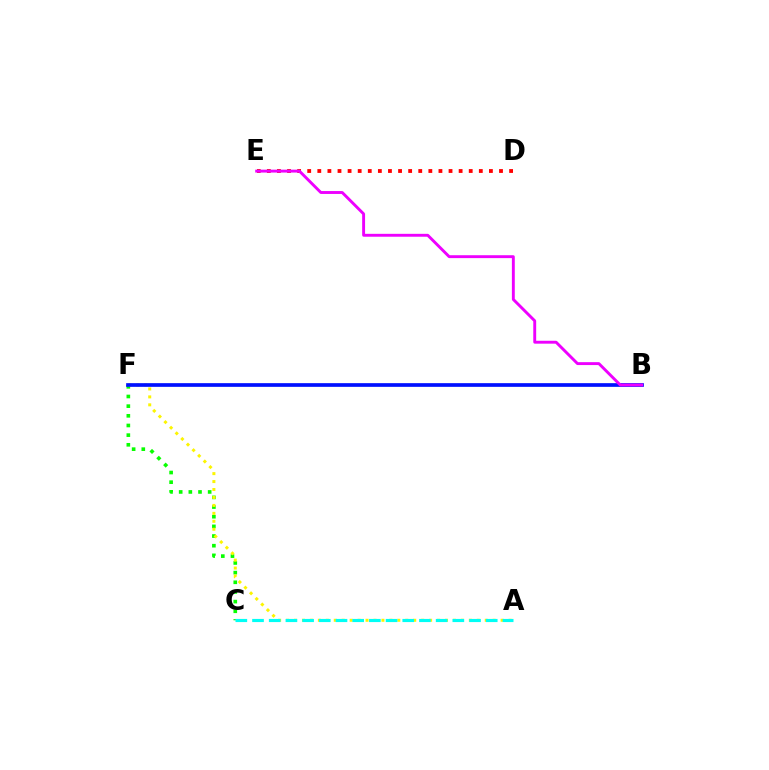{('C', 'F'): [{'color': '#08ff00', 'line_style': 'dotted', 'thickness': 2.63}], ('D', 'E'): [{'color': '#ff0000', 'line_style': 'dotted', 'thickness': 2.74}], ('A', 'F'): [{'color': '#fcf500', 'line_style': 'dotted', 'thickness': 2.16}], ('B', 'F'): [{'color': '#0010ff', 'line_style': 'solid', 'thickness': 2.65}], ('B', 'E'): [{'color': '#ee00ff', 'line_style': 'solid', 'thickness': 2.09}], ('A', 'C'): [{'color': '#00fff6', 'line_style': 'dashed', 'thickness': 2.27}]}